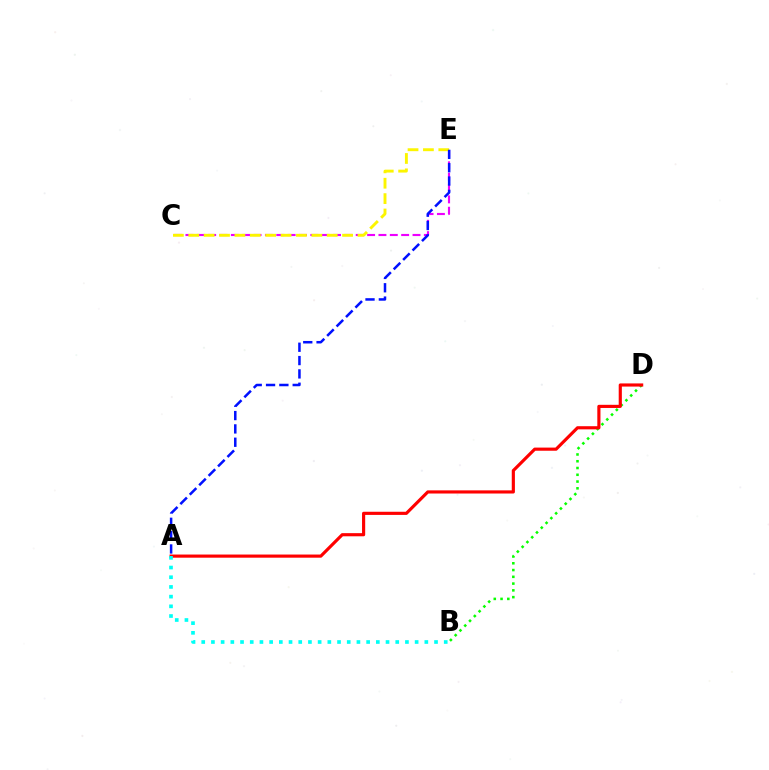{('B', 'D'): [{'color': '#08ff00', 'line_style': 'dotted', 'thickness': 1.84}], ('A', 'D'): [{'color': '#ff0000', 'line_style': 'solid', 'thickness': 2.27}], ('C', 'E'): [{'color': '#ee00ff', 'line_style': 'dashed', 'thickness': 1.54}, {'color': '#fcf500', 'line_style': 'dashed', 'thickness': 2.09}], ('A', 'B'): [{'color': '#00fff6', 'line_style': 'dotted', 'thickness': 2.64}], ('A', 'E'): [{'color': '#0010ff', 'line_style': 'dashed', 'thickness': 1.81}]}